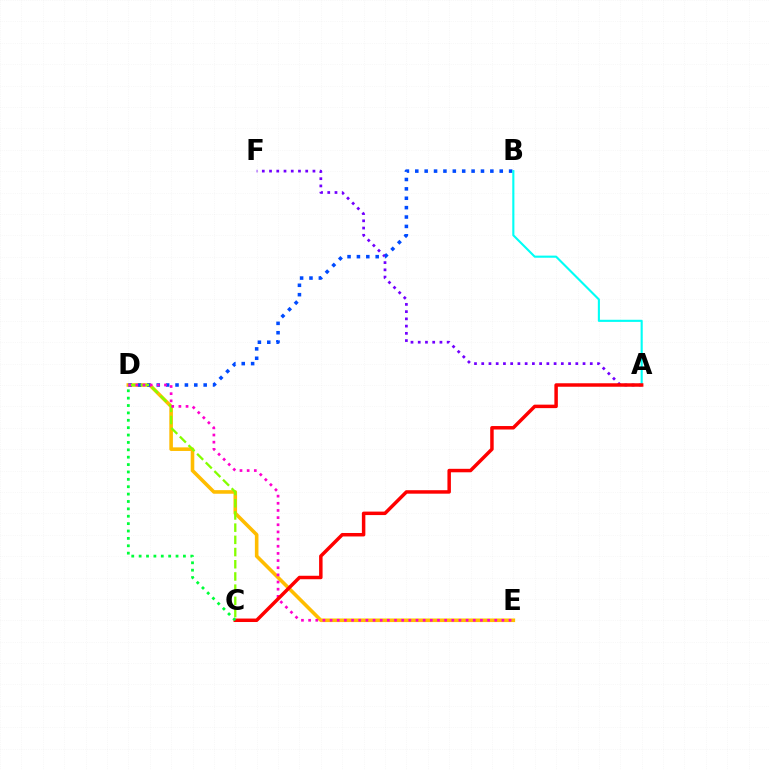{('A', 'F'): [{'color': '#7200ff', 'line_style': 'dotted', 'thickness': 1.97}], ('D', 'E'): [{'color': '#ffbd00', 'line_style': 'solid', 'thickness': 2.59}, {'color': '#ff00cf', 'line_style': 'dotted', 'thickness': 1.94}], ('B', 'D'): [{'color': '#004bff', 'line_style': 'dotted', 'thickness': 2.55}], ('C', 'D'): [{'color': '#84ff00', 'line_style': 'dashed', 'thickness': 1.66}, {'color': '#00ff39', 'line_style': 'dotted', 'thickness': 2.01}], ('A', 'B'): [{'color': '#00fff6', 'line_style': 'solid', 'thickness': 1.52}], ('A', 'C'): [{'color': '#ff0000', 'line_style': 'solid', 'thickness': 2.5}]}